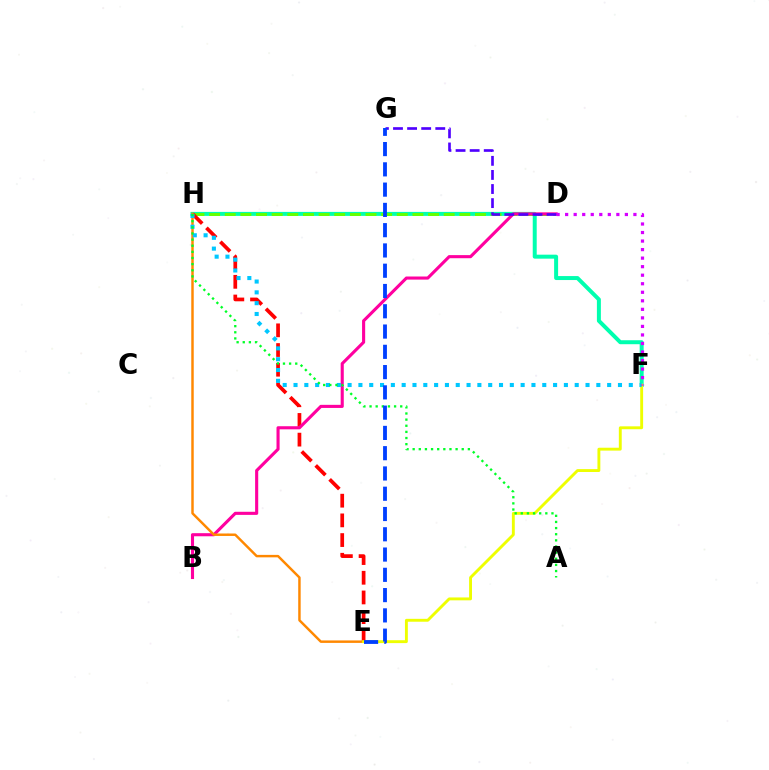{('F', 'H'): [{'color': '#00ffaf', 'line_style': 'solid', 'thickness': 2.86}, {'color': '#00c7ff', 'line_style': 'dotted', 'thickness': 2.94}], ('D', 'H'): [{'color': '#66ff00', 'line_style': 'dashed', 'thickness': 2.12}], ('E', 'H'): [{'color': '#ff0000', 'line_style': 'dashed', 'thickness': 2.68}, {'color': '#ff8800', 'line_style': 'solid', 'thickness': 1.77}], ('B', 'D'): [{'color': '#ff00a0', 'line_style': 'solid', 'thickness': 2.23}], ('E', 'F'): [{'color': '#eeff00', 'line_style': 'solid', 'thickness': 2.08}], ('D', 'G'): [{'color': '#4f00ff', 'line_style': 'dashed', 'thickness': 1.91}], ('A', 'H'): [{'color': '#00ff27', 'line_style': 'dotted', 'thickness': 1.67}], ('D', 'F'): [{'color': '#d600ff', 'line_style': 'dotted', 'thickness': 2.32}], ('E', 'G'): [{'color': '#003fff', 'line_style': 'dashed', 'thickness': 2.75}]}